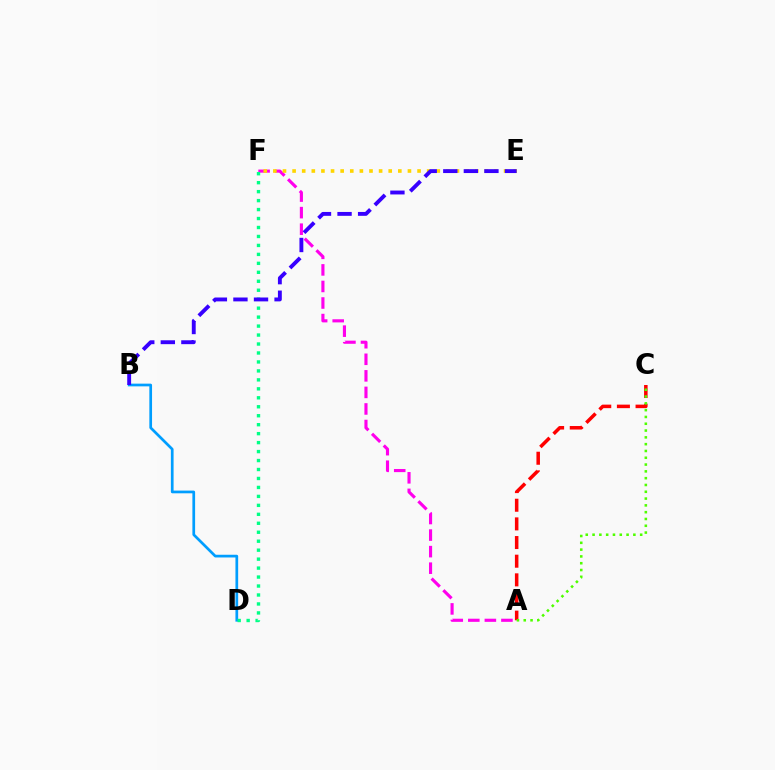{('A', 'F'): [{'color': '#ff00ed', 'line_style': 'dashed', 'thickness': 2.25}], ('B', 'D'): [{'color': '#009eff', 'line_style': 'solid', 'thickness': 1.95}], ('D', 'F'): [{'color': '#00ff86', 'line_style': 'dotted', 'thickness': 2.44}], ('A', 'C'): [{'color': '#ff0000', 'line_style': 'dashed', 'thickness': 2.53}, {'color': '#4fff00', 'line_style': 'dotted', 'thickness': 1.85}], ('E', 'F'): [{'color': '#ffd500', 'line_style': 'dotted', 'thickness': 2.61}], ('B', 'E'): [{'color': '#3700ff', 'line_style': 'dashed', 'thickness': 2.79}]}